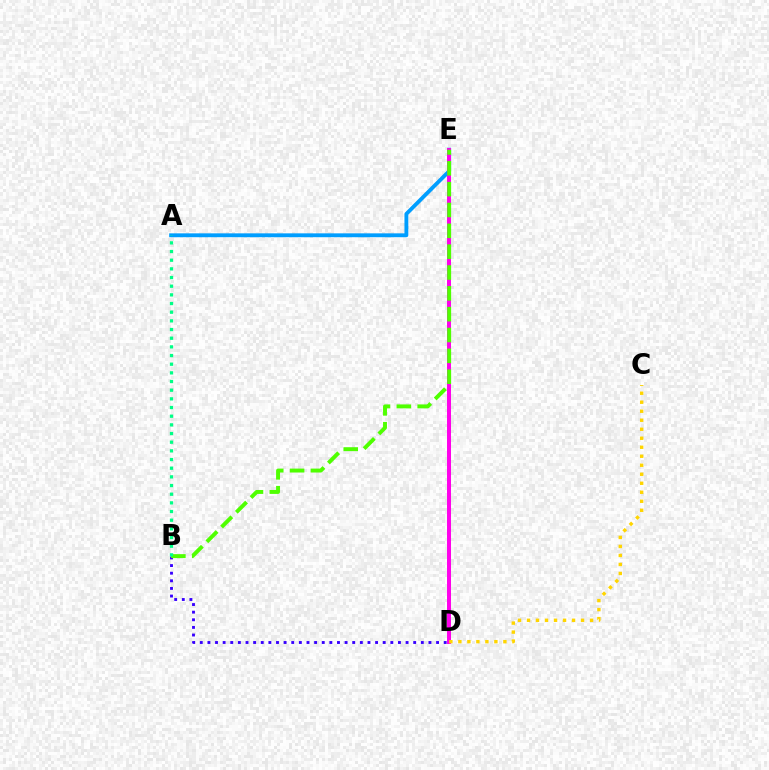{('A', 'E'): [{'color': '#009eff', 'line_style': 'solid', 'thickness': 2.78}], ('D', 'E'): [{'color': '#ff0000', 'line_style': 'dashed', 'thickness': 1.9}, {'color': '#ff00ed', 'line_style': 'solid', 'thickness': 2.85}], ('B', 'D'): [{'color': '#3700ff', 'line_style': 'dotted', 'thickness': 2.07}], ('C', 'D'): [{'color': '#ffd500', 'line_style': 'dotted', 'thickness': 2.45}], ('B', 'E'): [{'color': '#4fff00', 'line_style': 'dashed', 'thickness': 2.83}], ('A', 'B'): [{'color': '#00ff86', 'line_style': 'dotted', 'thickness': 2.35}]}